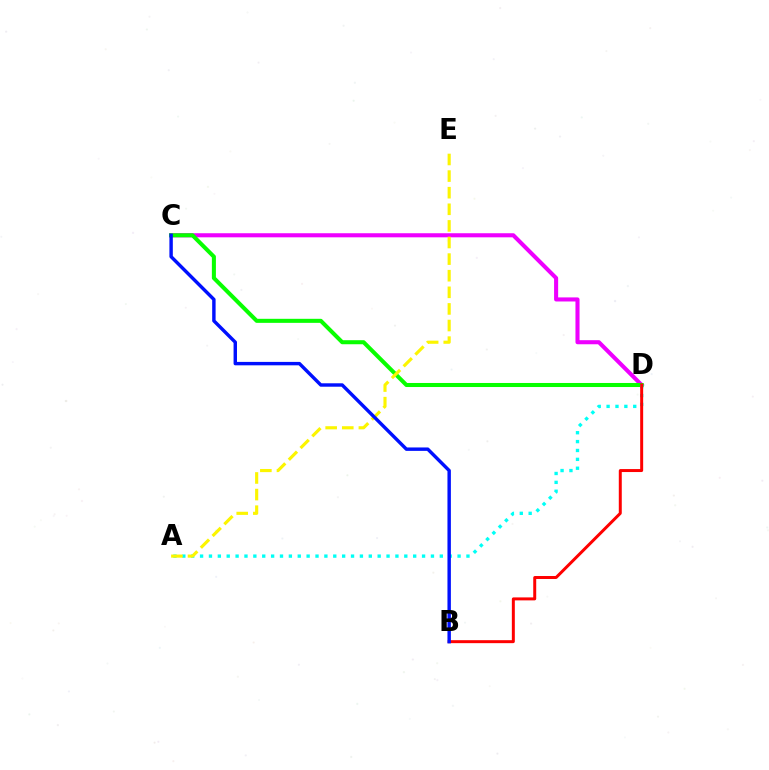{('C', 'D'): [{'color': '#ee00ff', 'line_style': 'solid', 'thickness': 2.93}, {'color': '#08ff00', 'line_style': 'solid', 'thickness': 2.91}], ('A', 'D'): [{'color': '#00fff6', 'line_style': 'dotted', 'thickness': 2.41}], ('B', 'D'): [{'color': '#ff0000', 'line_style': 'solid', 'thickness': 2.14}], ('A', 'E'): [{'color': '#fcf500', 'line_style': 'dashed', 'thickness': 2.26}], ('B', 'C'): [{'color': '#0010ff', 'line_style': 'solid', 'thickness': 2.46}]}